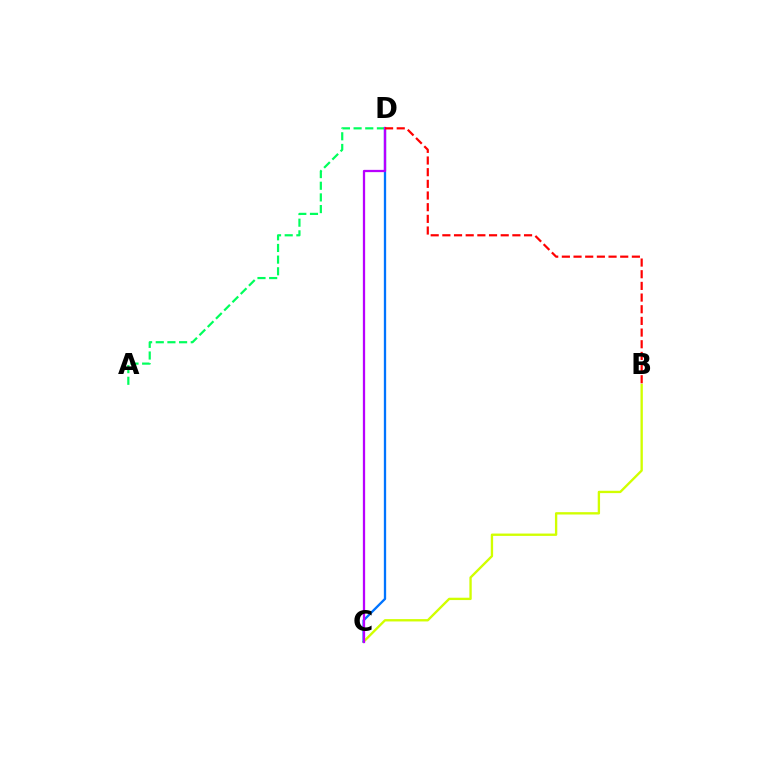{('B', 'C'): [{'color': '#d1ff00', 'line_style': 'solid', 'thickness': 1.69}], ('C', 'D'): [{'color': '#0074ff', 'line_style': 'solid', 'thickness': 1.66}, {'color': '#b900ff', 'line_style': 'solid', 'thickness': 1.64}], ('A', 'D'): [{'color': '#00ff5c', 'line_style': 'dashed', 'thickness': 1.58}], ('B', 'D'): [{'color': '#ff0000', 'line_style': 'dashed', 'thickness': 1.59}]}